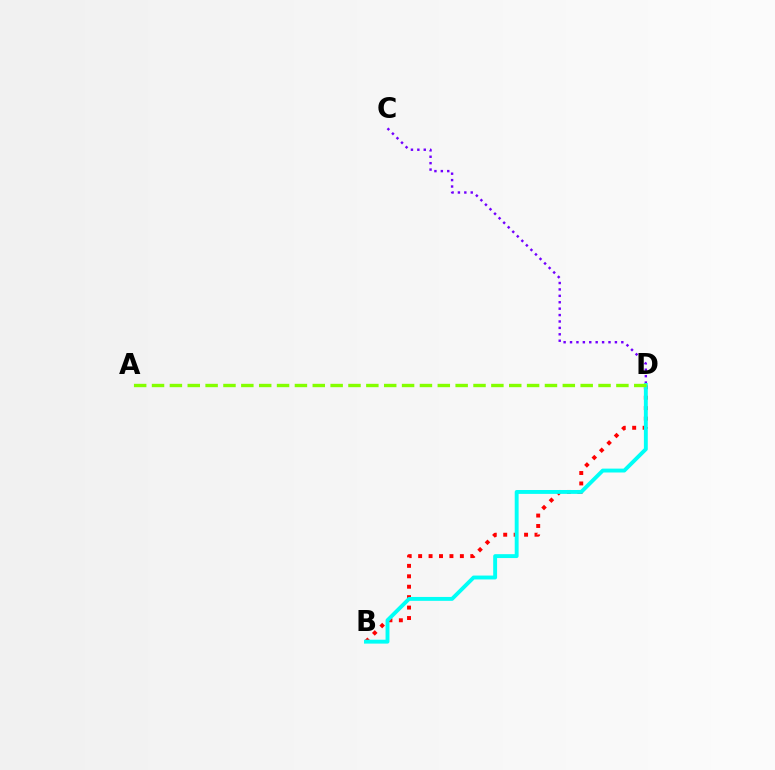{('C', 'D'): [{'color': '#7200ff', 'line_style': 'dotted', 'thickness': 1.74}], ('B', 'D'): [{'color': '#ff0000', 'line_style': 'dotted', 'thickness': 2.83}, {'color': '#00fff6', 'line_style': 'solid', 'thickness': 2.8}], ('A', 'D'): [{'color': '#84ff00', 'line_style': 'dashed', 'thickness': 2.43}]}